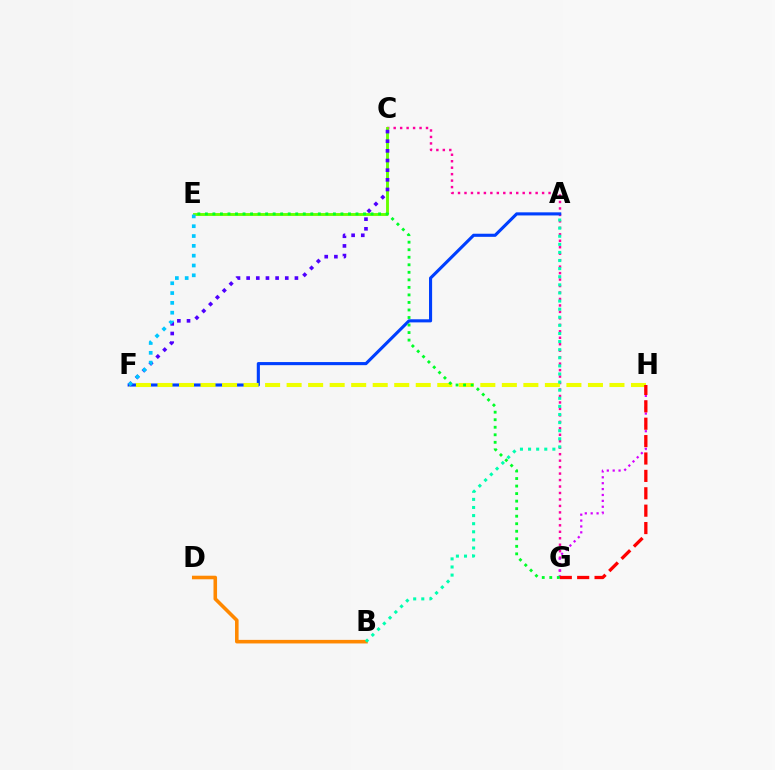{('B', 'D'): [{'color': '#ff8800', 'line_style': 'solid', 'thickness': 2.57}], ('C', 'G'): [{'color': '#ff00a0', 'line_style': 'dotted', 'thickness': 1.76}], ('A', 'F'): [{'color': '#003fff', 'line_style': 'solid', 'thickness': 2.24}], ('G', 'H'): [{'color': '#d600ff', 'line_style': 'dotted', 'thickness': 1.6}, {'color': '#ff0000', 'line_style': 'dashed', 'thickness': 2.36}], ('C', 'E'): [{'color': '#66ff00', 'line_style': 'solid', 'thickness': 2.07}], ('F', 'H'): [{'color': '#eeff00', 'line_style': 'dashed', 'thickness': 2.92}], ('C', 'F'): [{'color': '#4f00ff', 'line_style': 'dotted', 'thickness': 2.62}], ('E', 'G'): [{'color': '#00ff27', 'line_style': 'dotted', 'thickness': 2.05}], ('E', 'F'): [{'color': '#00c7ff', 'line_style': 'dotted', 'thickness': 2.67}], ('A', 'B'): [{'color': '#00ffaf', 'line_style': 'dotted', 'thickness': 2.2}]}